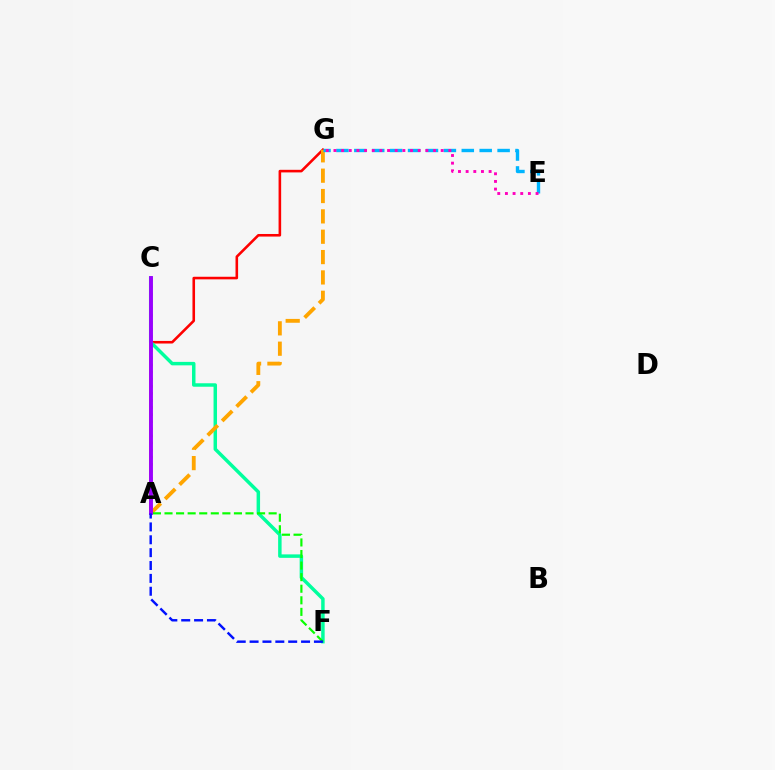{('A', 'G'): [{'color': '#ff0000', 'line_style': 'solid', 'thickness': 1.86}, {'color': '#ffa500', 'line_style': 'dashed', 'thickness': 2.76}], ('A', 'C'): [{'color': '#b3ff00', 'line_style': 'dotted', 'thickness': 1.93}, {'color': '#9b00ff', 'line_style': 'solid', 'thickness': 2.79}], ('C', 'F'): [{'color': '#00ff9d', 'line_style': 'solid', 'thickness': 2.5}], ('E', 'G'): [{'color': '#00b5ff', 'line_style': 'dashed', 'thickness': 2.43}, {'color': '#ff00bd', 'line_style': 'dotted', 'thickness': 2.08}], ('A', 'F'): [{'color': '#08ff00', 'line_style': 'dashed', 'thickness': 1.57}, {'color': '#0010ff', 'line_style': 'dashed', 'thickness': 1.75}]}